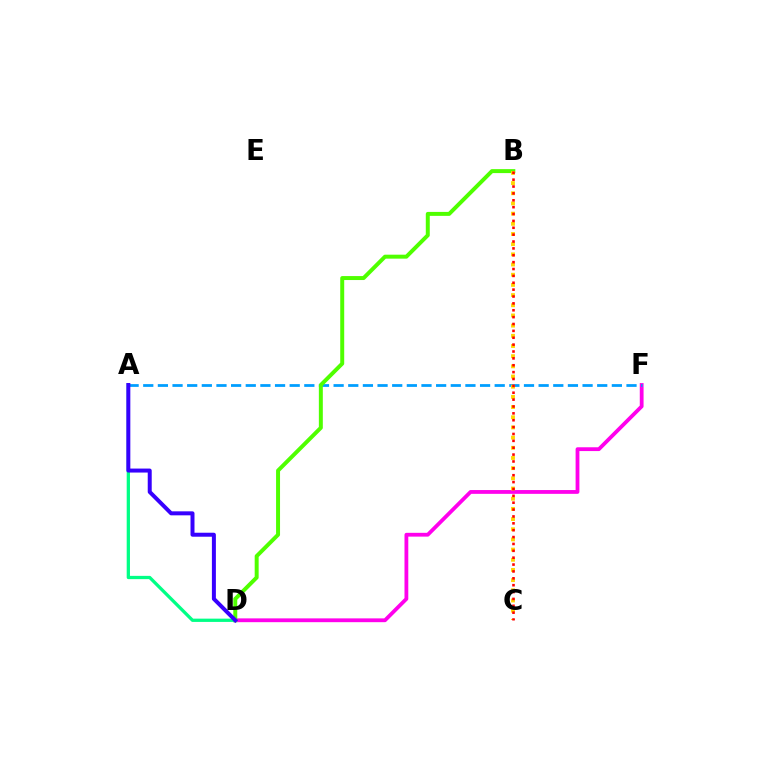{('D', 'F'): [{'color': '#ff00ed', 'line_style': 'solid', 'thickness': 2.73}], ('A', 'F'): [{'color': '#009eff', 'line_style': 'dashed', 'thickness': 1.99}], ('B', 'D'): [{'color': '#4fff00', 'line_style': 'solid', 'thickness': 2.86}], ('B', 'C'): [{'color': '#ffd500', 'line_style': 'dotted', 'thickness': 2.77}, {'color': '#ff0000', 'line_style': 'dotted', 'thickness': 1.87}], ('A', 'D'): [{'color': '#00ff86', 'line_style': 'solid', 'thickness': 2.36}, {'color': '#3700ff', 'line_style': 'solid', 'thickness': 2.87}]}